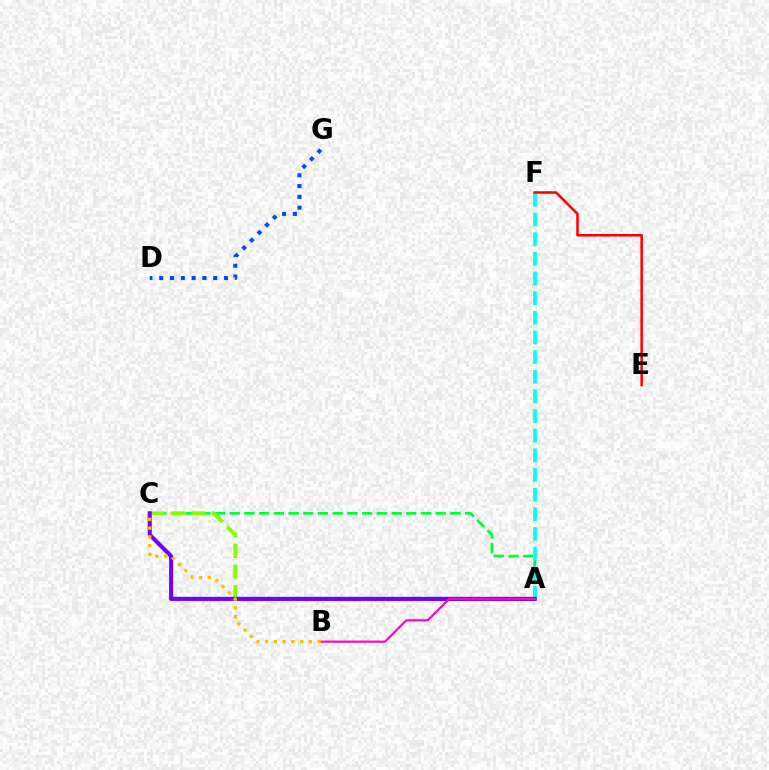{('A', 'C'): [{'color': '#00ff39', 'line_style': 'dashed', 'thickness': 2.0}, {'color': '#84ff00', 'line_style': 'dashed', 'thickness': 2.81}, {'color': '#7200ff', 'line_style': 'solid', 'thickness': 2.97}], ('A', 'F'): [{'color': '#00fff6', 'line_style': 'dashed', 'thickness': 2.67}], ('D', 'G'): [{'color': '#004bff', 'line_style': 'dotted', 'thickness': 2.93}], ('E', 'F'): [{'color': '#ff0000', 'line_style': 'solid', 'thickness': 1.82}], ('A', 'B'): [{'color': '#ff00cf', 'line_style': 'solid', 'thickness': 1.56}], ('B', 'C'): [{'color': '#ffbd00', 'line_style': 'dotted', 'thickness': 2.38}]}